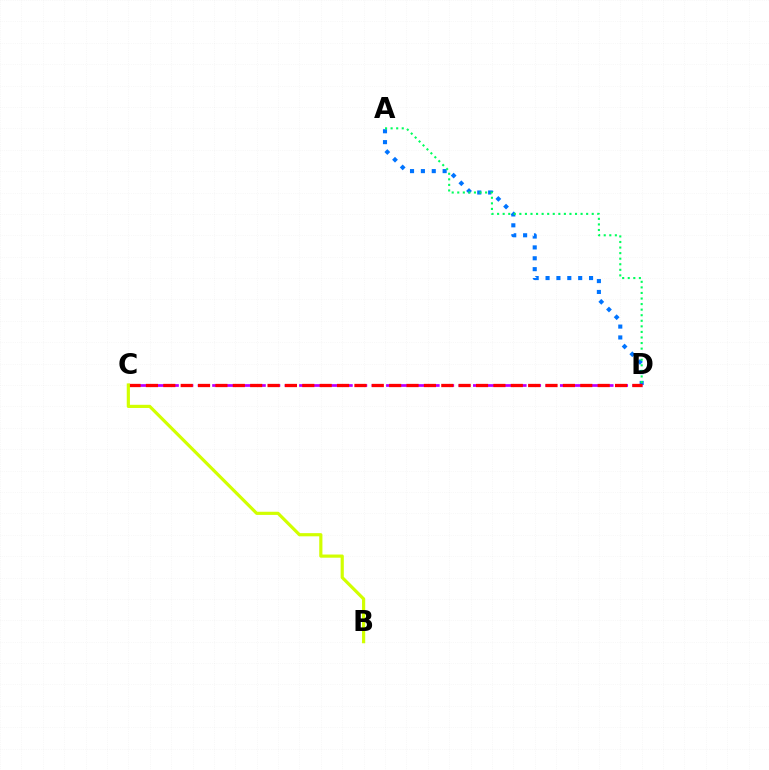{('A', 'D'): [{'color': '#0074ff', 'line_style': 'dotted', 'thickness': 2.95}, {'color': '#00ff5c', 'line_style': 'dotted', 'thickness': 1.51}], ('C', 'D'): [{'color': '#b900ff', 'line_style': 'dashed', 'thickness': 1.97}, {'color': '#ff0000', 'line_style': 'dashed', 'thickness': 2.36}], ('B', 'C'): [{'color': '#d1ff00', 'line_style': 'solid', 'thickness': 2.29}]}